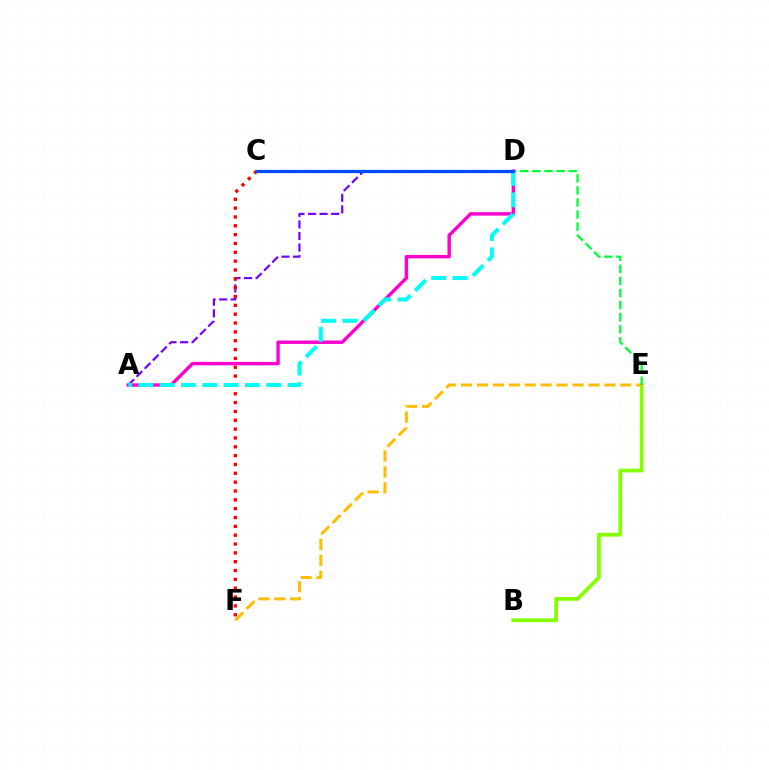{('B', 'E'): [{'color': '#84ff00', 'line_style': 'solid', 'thickness': 2.72}], ('A', 'D'): [{'color': '#ff00cf', 'line_style': 'solid', 'thickness': 2.45}, {'color': '#7200ff', 'line_style': 'dashed', 'thickness': 1.57}, {'color': '#00fff6', 'line_style': 'dashed', 'thickness': 2.89}], ('C', 'F'): [{'color': '#ff0000', 'line_style': 'dotted', 'thickness': 2.4}], ('E', 'F'): [{'color': '#ffbd00', 'line_style': 'dashed', 'thickness': 2.16}], ('C', 'E'): [{'color': '#00ff39', 'line_style': 'dashed', 'thickness': 1.64}], ('C', 'D'): [{'color': '#004bff', 'line_style': 'solid', 'thickness': 2.3}]}